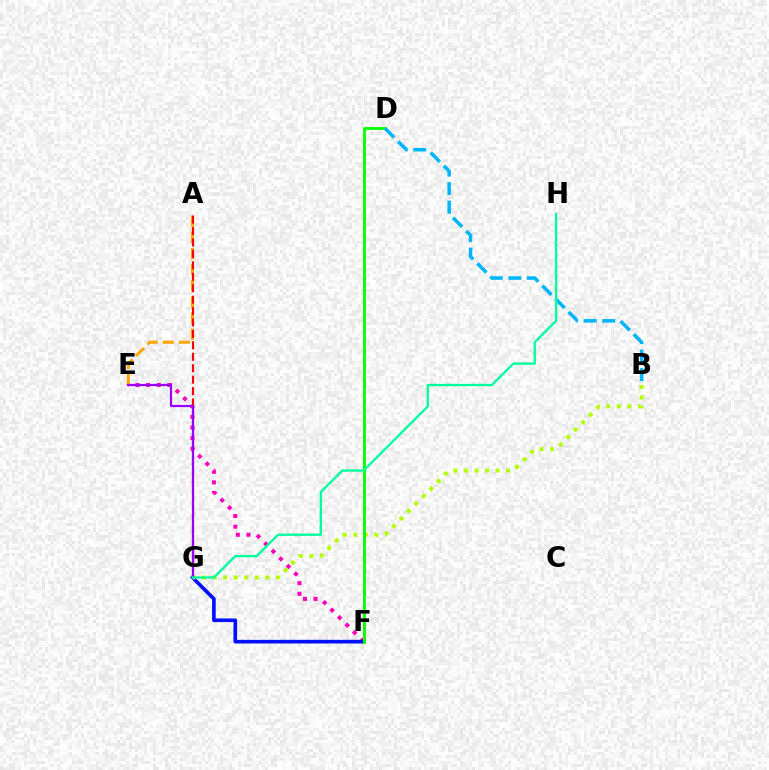{('E', 'F'): [{'color': '#ff00bd', 'line_style': 'dotted', 'thickness': 2.89}], ('A', 'E'): [{'color': '#ffa500', 'line_style': 'dashed', 'thickness': 2.19}], ('F', 'G'): [{'color': '#0010ff', 'line_style': 'solid', 'thickness': 2.62}], ('B', 'G'): [{'color': '#b3ff00', 'line_style': 'dotted', 'thickness': 2.87}], ('D', 'F'): [{'color': '#08ff00', 'line_style': 'solid', 'thickness': 2.06}], ('A', 'G'): [{'color': '#ff0000', 'line_style': 'dashed', 'thickness': 1.55}], ('E', 'G'): [{'color': '#9b00ff', 'line_style': 'solid', 'thickness': 1.61}], ('B', 'D'): [{'color': '#00b5ff', 'line_style': 'dashed', 'thickness': 2.52}], ('G', 'H'): [{'color': '#00ff9d', 'line_style': 'solid', 'thickness': 1.68}]}